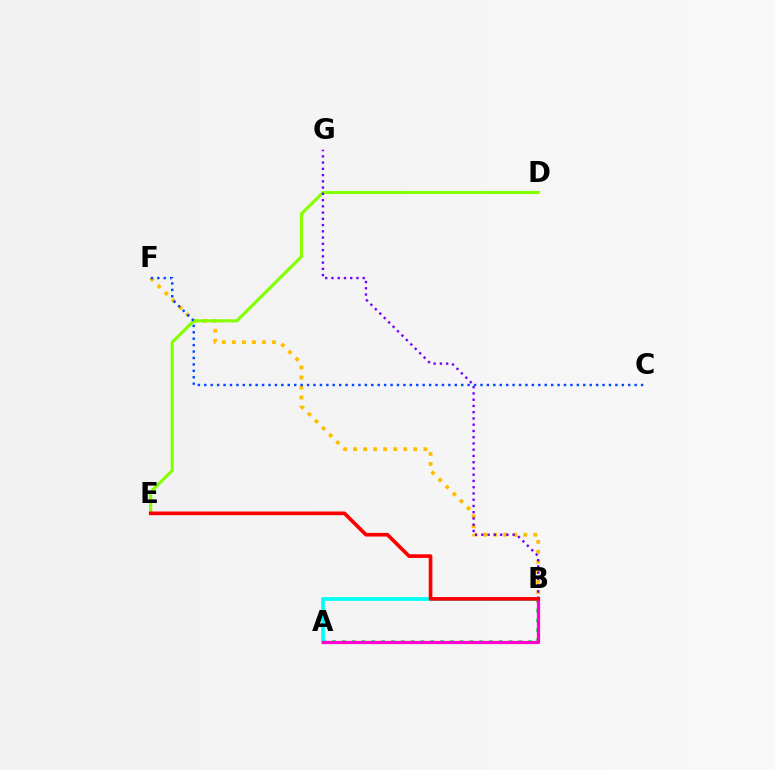{('B', 'F'): [{'color': '#ffbd00', 'line_style': 'dotted', 'thickness': 2.72}], ('D', 'E'): [{'color': '#84ff00', 'line_style': 'solid', 'thickness': 2.24}], ('A', 'B'): [{'color': '#00ff39', 'line_style': 'dotted', 'thickness': 2.66}, {'color': '#00fff6', 'line_style': 'solid', 'thickness': 2.68}, {'color': '#ff00cf', 'line_style': 'solid', 'thickness': 2.33}], ('B', 'G'): [{'color': '#7200ff', 'line_style': 'dotted', 'thickness': 1.7}], ('C', 'F'): [{'color': '#004bff', 'line_style': 'dotted', 'thickness': 1.75}], ('B', 'E'): [{'color': '#ff0000', 'line_style': 'solid', 'thickness': 2.64}]}